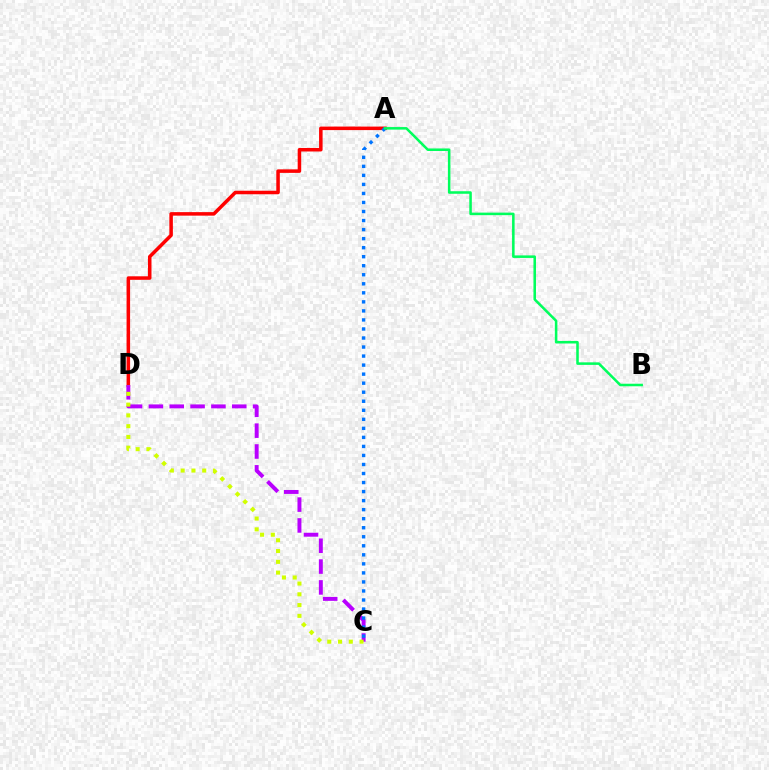{('A', 'D'): [{'color': '#ff0000', 'line_style': 'solid', 'thickness': 2.53}], ('C', 'D'): [{'color': '#b900ff', 'line_style': 'dashed', 'thickness': 2.83}, {'color': '#d1ff00', 'line_style': 'dotted', 'thickness': 2.93}], ('A', 'C'): [{'color': '#0074ff', 'line_style': 'dotted', 'thickness': 2.45}], ('A', 'B'): [{'color': '#00ff5c', 'line_style': 'solid', 'thickness': 1.83}]}